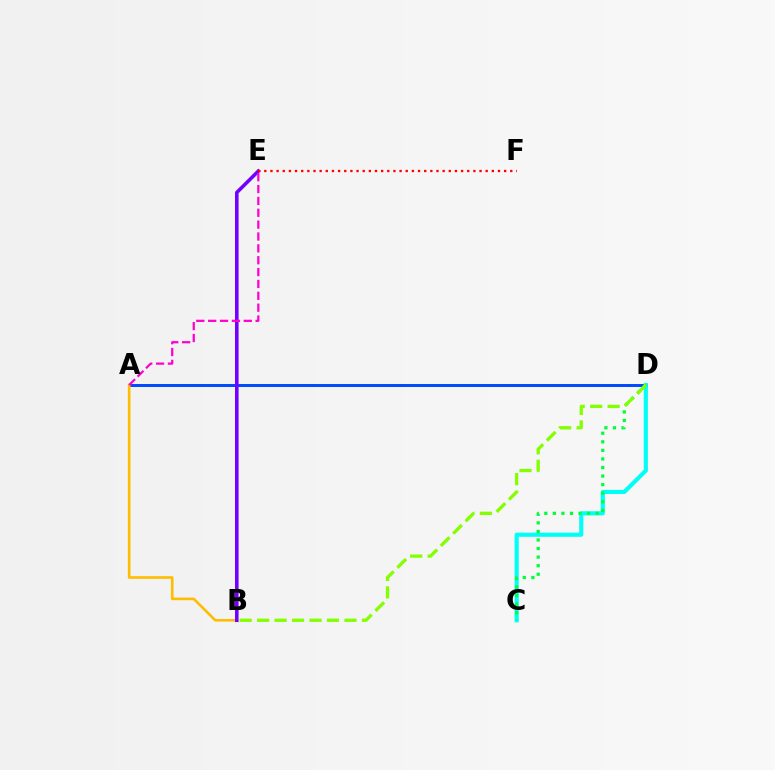{('A', 'D'): [{'color': '#004bff', 'line_style': 'solid', 'thickness': 2.14}], ('C', 'D'): [{'color': '#00fff6', 'line_style': 'solid', 'thickness': 2.97}, {'color': '#00ff39', 'line_style': 'dotted', 'thickness': 2.33}], ('A', 'B'): [{'color': '#ffbd00', 'line_style': 'solid', 'thickness': 1.89}], ('B', 'D'): [{'color': '#84ff00', 'line_style': 'dashed', 'thickness': 2.37}], ('B', 'E'): [{'color': '#7200ff', 'line_style': 'solid', 'thickness': 2.57}], ('A', 'E'): [{'color': '#ff00cf', 'line_style': 'dashed', 'thickness': 1.61}], ('E', 'F'): [{'color': '#ff0000', 'line_style': 'dotted', 'thickness': 1.67}]}